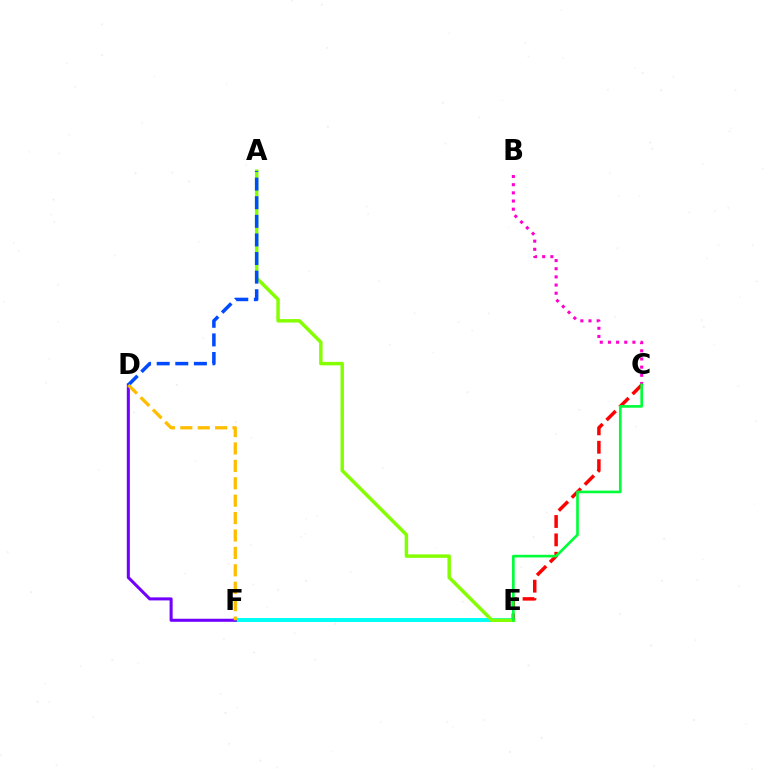{('E', 'F'): [{'color': '#00fff6', 'line_style': 'solid', 'thickness': 2.84}], ('B', 'C'): [{'color': '#ff00cf', 'line_style': 'dotted', 'thickness': 2.22}], ('D', 'F'): [{'color': '#7200ff', 'line_style': 'solid', 'thickness': 2.19}, {'color': '#ffbd00', 'line_style': 'dashed', 'thickness': 2.36}], ('C', 'E'): [{'color': '#ff0000', 'line_style': 'dashed', 'thickness': 2.5}, {'color': '#00ff39', 'line_style': 'solid', 'thickness': 1.91}], ('A', 'E'): [{'color': '#84ff00', 'line_style': 'solid', 'thickness': 2.49}], ('A', 'D'): [{'color': '#004bff', 'line_style': 'dashed', 'thickness': 2.53}]}